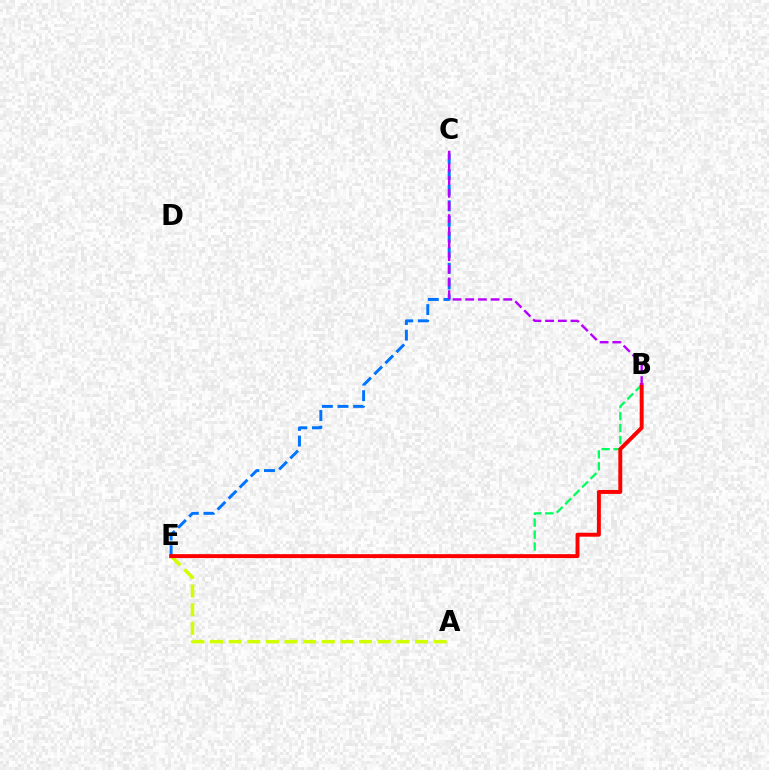{('A', 'E'): [{'color': '#d1ff00', 'line_style': 'dashed', 'thickness': 2.53}], ('C', 'E'): [{'color': '#0074ff', 'line_style': 'dashed', 'thickness': 2.13}], ('B', 'E'): [{'color': '#00ff5c', 'line_style': 'dashed', 'thickness': 1.62}, {'color': '#ff0000', 'line_style': 'solid', 'thickness': 2.83}], ('B', 'C'): [{'color': '#b900ff', 'line_style': 'dashed', 'thickness': 1.72}]}